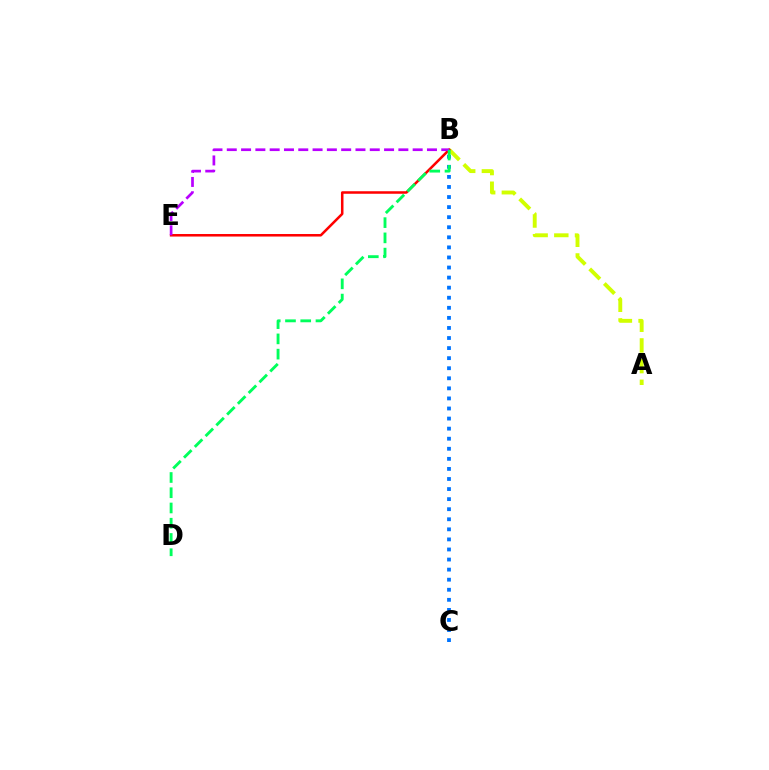{('A', 'B'): [{'color': '#d1ff00', 'line_style': 'dashed', 'thickness': 2.81}], ('B', 'C'): [{'color': '#0074ff', 'line_style': 'dotted', 'thickness': 2.74}], ('B', 'E'): [{'color': '#ff0000', 'line_style': 'solid', 'thickness': 1.82}, {'color': '#b900ff', 'line_style': 'dashed', 'thickness': 1.94}], ('B', 'D'): [{'color': '#00ff5c', 'line_style': 'dashed', 'thickness': 2.07}]}